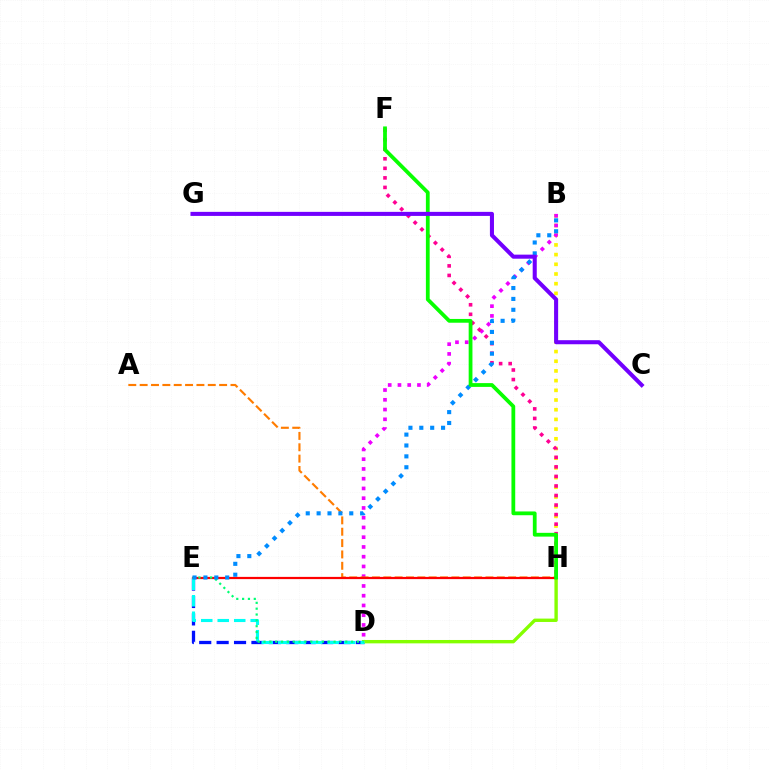{('B', 'H'): [{'color': '#fcf500', 'line_style': 'dotted', 'thickness': 2.63}], ('B', 'D'): [{'color': '#ee00ff', 'line_style': 'dotted', 'thickness': 2.65}], ('D', 'E'): [{'color': '#0010ff', 'line_style': 'dashed', 'thickness': 2.37}, {'color': '#00fff6', 'line_style': 'dashed', 'thickness': 2.24}, {'color': '#00ff74', 'line_style': 'dotted', 'thickness': 1.59}], ('F', 'H'): [{'color': '#ff0094', 'line_style': 'dotted', 'thickness': 2.59}, {'color': '#08ff00', 'line_style': 'solid', 'thickness': 2.72}], ('A', 'H'): [{'color': '#ff7c00', 'line_style': 'dashed', 'thickness': 1.54}], ('D', 'H'): [{'color': '#84ff00', 'line_style': 'solid', 'thickness': 2.43}], ('E', 'H'): [{'color': '#ff0000', 'line_style': 'solid', 'thickness': 1.6}], ('B', 'E'): [{'color': '#008cff', 'line_style': 'dotted', 'thickness': 2.96}], ('C', 'G'): [{'color': '#7200ff', 'line_style': 'solid', 'thickness': 2.92}]}